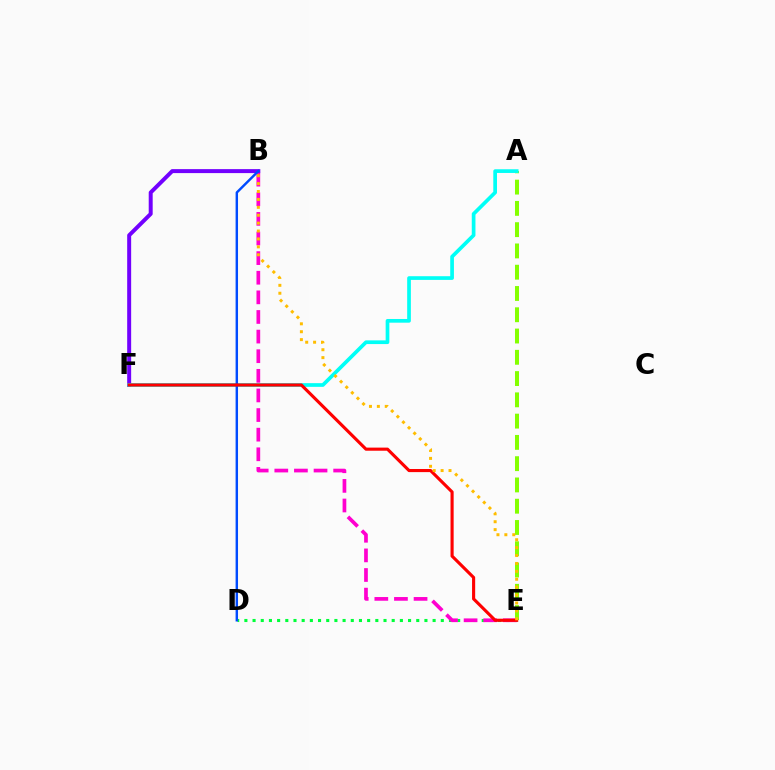{('B', 'F'): [{'color': '#7200ff', 'line_style': 'solid', 'thickness': 2.86}], ('A', 'E'): [{'color': '#84ff00', 'line_style': 'dashed', 'thickness': 2.89}], ('D', 'E'): [{'color': '#00ff39', 'line_style': 'dotted', 'thickness': 2.22}], ('B', 'E'): [{'color': '#ff00cf', 'line_style': 'dashed', 'thickness': 2.66}, {'color': '#ffbd00', 'line_style': 'dotted', 'thickness': 2.15}], ('A', 'F'): [{'color': '#00fff6', 'line_style': 'solid', 'thickness': 2.66}], ('B', 'D'): [{'color': '#004bff', 'line_style': 'solid', 'thickness': 1.75}], ('E', 'F'): [{'color': '#ff0000', 'line_style': 'solid', 'thickness': 2.24}]}